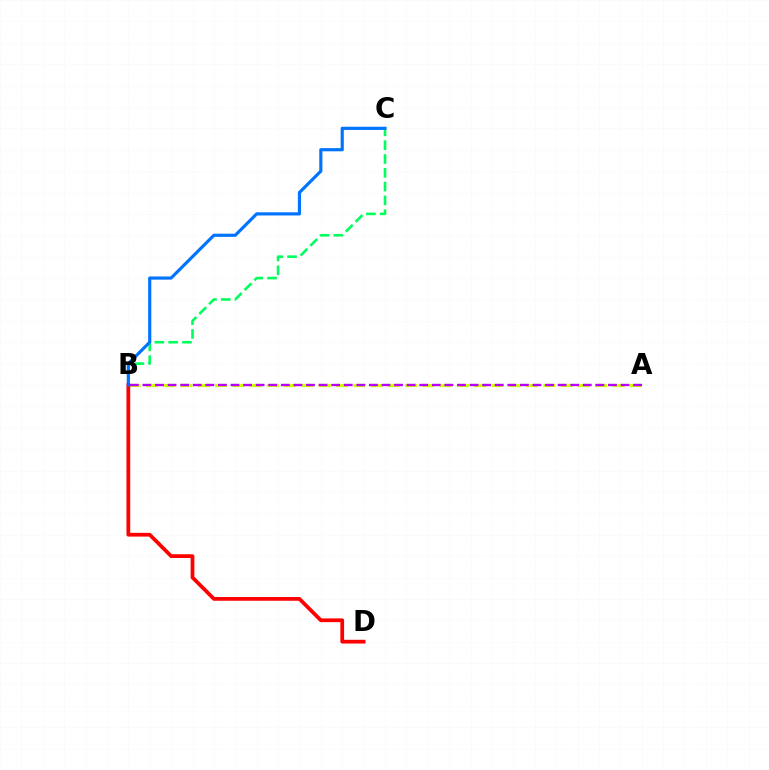{('B', 'C'): [{'color': '#00ff5c', 'line_style': 'dashed', 'thickness': 1.87}, {'color': '#0074ff', 'line_style': 'solid', 'thickness': 2.28}], ('A', 'B'): [{'color': '#d1ff00', 'line_style': 'dashed', 'thickness': 2.35}, {'color': '#b900ff', 'line_style': 'dashed', 'thickness': 1.71}], ('B', 'D'): [{'color': '#ff0000', 'line_style': 'solid', 'thickness': 2.7}]}